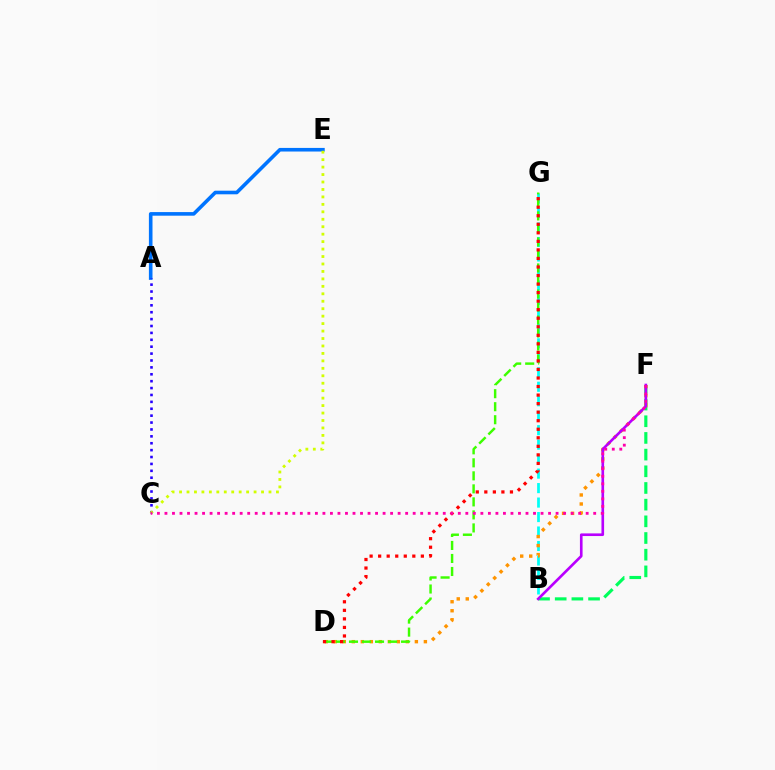{('A', 'E'): [{'color': '#0074ff', 'line_style': 'solid', 'thickness': 2.6}], ('A', 'C'): [{'color': '#2500ff', 'line_style': 'dotted', 'thickness': 1.87}], ('C', 'E'): [{'color': '#d1ff00', 'line_style': 'dotted', 'thickness': 2.03}], ('B', 'G'): [{'color': '#00fff6', 'line_style': 'dashed', 'thickness': 1.97}], ('B', 'F'): [{'color': '#00ff5c', 'line_style': 'dashed', 'thickness': 2.27}, {'color': '#b900ff', 'line_style': 'solid', 'thickness': 1.9}], ('D', 'F'): [{'color': '#ff9400', 'line_style': 'dotted', 'thickness': 2.45}], ('D', 'G'): [{'color': '#3dff00', 'line_style': 'dashed', 'thickness': 1.77}, {'color': '#ff0000', 'line_style': 'dotted', 'thickness': 2.32}], ('C', 'F'): [{'color': '#ff00ac', 'line_style': 'dotted', 'thickness': 2.04}]}